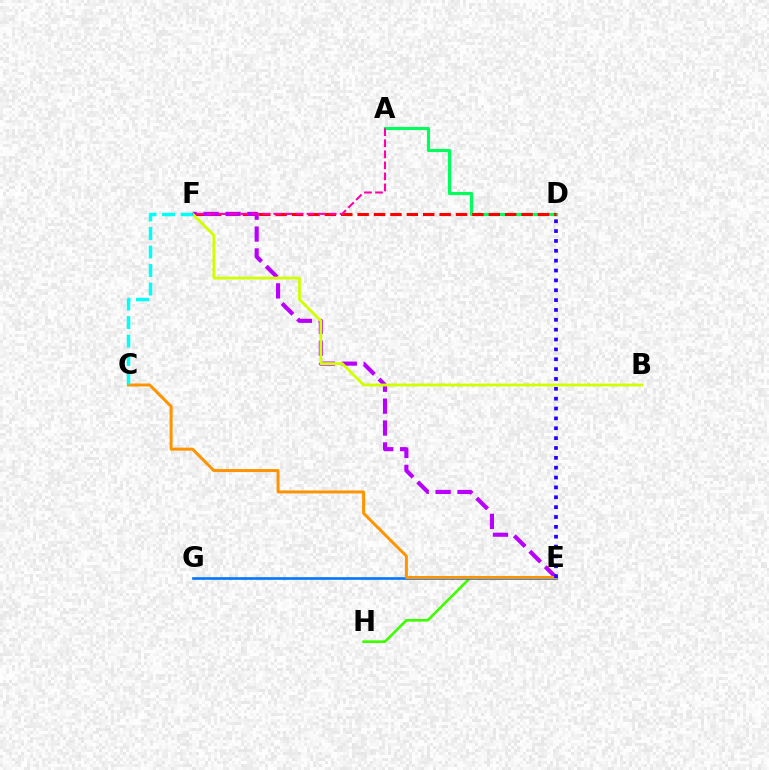{('E', 'H'): [{'color': '#3dff00', 'line_style': 'solid', 'thickness': 1.9}], ('A', 'D'): [{'color': '#00ff5c', 'line_style': 'solid', 'thickness': 2.26}], ('D', 'F'): [{'color': '#ff0000', 'line_style': 'dashed', 'thickness': 2.23}], ('E', 'F'): [{'color': '#b900ff', 'line_style': 'dashed', 'thickness': 2.98}], ('E', 'G'): [{'color': '#0074ff', 'line_style': 'solid', 'thickness': 1.89}], ('C', 'E'): [{'color': '#ff9400', 'line_style': 'solid', 'thickness': 2.16}], ('B', 'F'): [{'color': '#d1ff00', 'line_style': 'solid', 'thickness': 2.03}], ('D', 'E'): [{'color': '#2500ff', 'line_style': 'dotted', 'thickness': 2.68}], ('C', 'F'): [{'color': '#00fff6', 'line_style': 'dashed', 'thickness': 2.51}], ('A', 'F'): [{'color': '#ff00ac', 'line_style': 'dashed', 'thickness': 1.5}]}